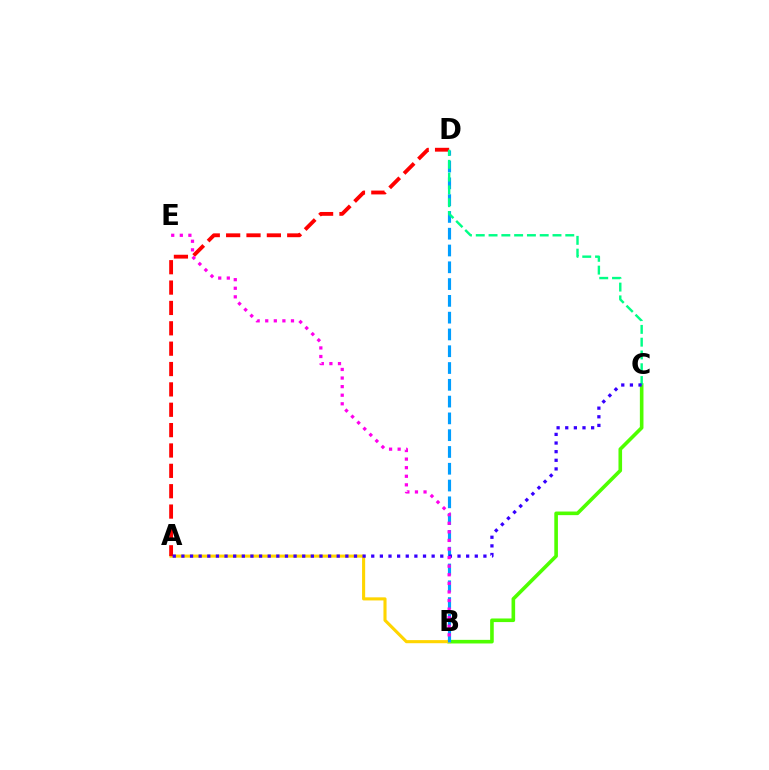{('B', 'C'): [{'color': '#4fff00', 'line_style': 'solid', 'thickness': 2.6}], ('A', 'B'): [{'color': '#ffd500', 'line_style': 'solid', 'thickness': 2.23}], ('A', 'D'): [{'color': '#ff0000', 'line_style': 'dashed', 'thickness': 2.77}], ('B', 'D'): [{'color': '#009eff', 'line_style': 'dashed', 'thickness': 2.28}], ('C', 'D'): [{'color': '#00ff86', 'line_style': 'dashed', 'thickness': 1.74}], ('A', 'C'): [{'color': '#3700ff', 'line_style': 'dotted', 'thickness': 2.34}], ('B', 'E'): [{'color': '#ff00ed', 'line_style': 'dotted', 'thickness': 2.33}]}